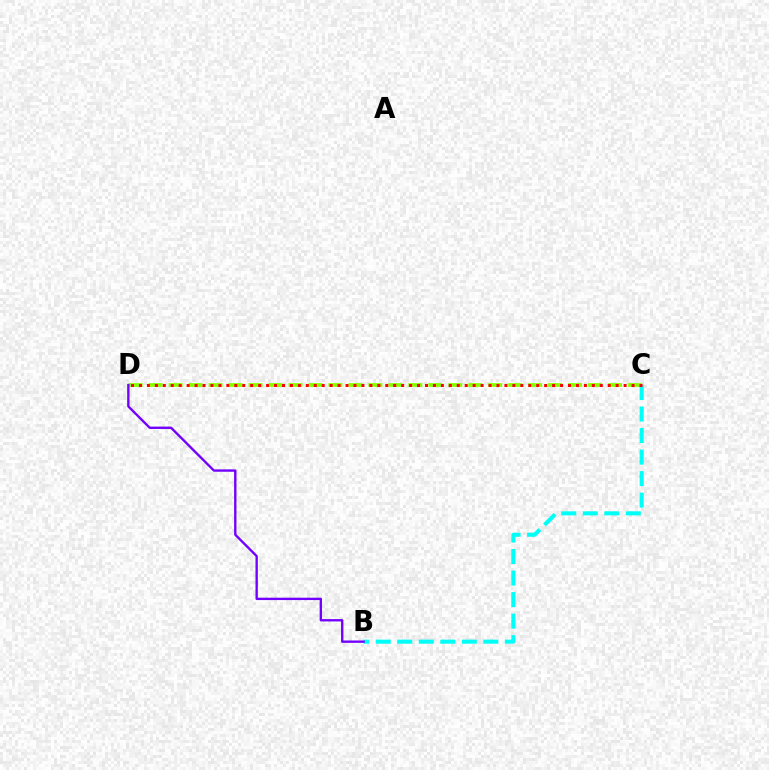{('C', 'D'): [{'color': '#84ff00', 'line_style': 'dashed', 'thickness': 2.71}, {'color': '#ff0000', 'line_style': 'dotted', 'thickness': 2.16}], ('B', 'C'): [{'color': '#00fff6', 'line_style': 'dashed', 'thickness': 2.92}], ('B', 'D'): [{'color': '#7200ff', 'line_style': 'solid', 'thickness': 1.7}]}